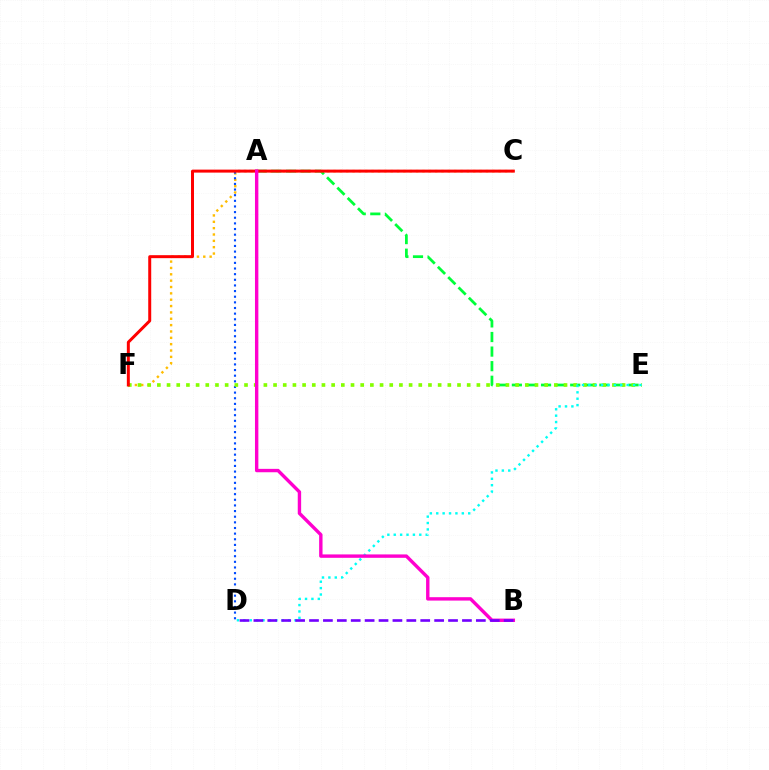{('A', 'E'): [{'color': '#00ff39', 'line_style': 'dashed', 'thickness': 1.98}], ('C', 'F'): [{'color': '#ffbd00', 'line_style': 'dotted', 'thickness': 1.73}, {'color': '#ff0000', 'line_style': 'solid', 'thickness': 2.15}], ('A', 'D'): [{'color': '#004bff', 'line_style': 'dotted', 'thickness': 1.53}], ('E', 'F'): [{'color': '#84ff00', 'line_style': 'dotted', 'thickness': 2.63}], ('D', 'E'): [{'color': '#00fff6', 'line_style': 'dotted', 'thickness': 1.74}], ('A', 'B'): [{'color': '#ff00cf', 'line_style': 'solid', 'thickness': 2.44}], ('B', 'D'): [{'color': '#7200ff', 'line_style': 'dashed', 'thickness': 1.89}]}